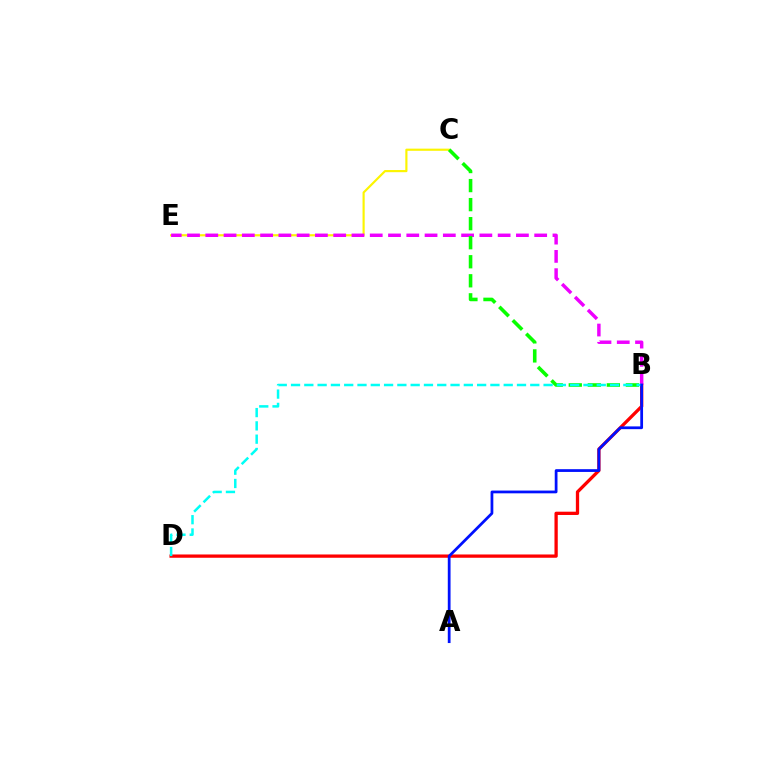{('B', 'D'): [{'color': '#ff0000', 'line_style': 'solid', 'thickness': 2.36}, {'color': '#00fff6', 'line_style': 'dashed', 'thickness': 1.81}], ('C', 'E'): [{'color': '#fcf500', 'line_style': 'solid', 'thickness': 1.56}], ('B', 'E'): [{'color': '#ee00ff', 'line_style': 'dashed', 'thickness': 2.48}], ('B', 'C'): [{'color': '#08ff00', 'line_style': 'dashed', 'thickness': 2.59}], ('A', 'B'): [{'color': '#0010ff', 'line_style': 'solid', 'thickness': 1.99}]}